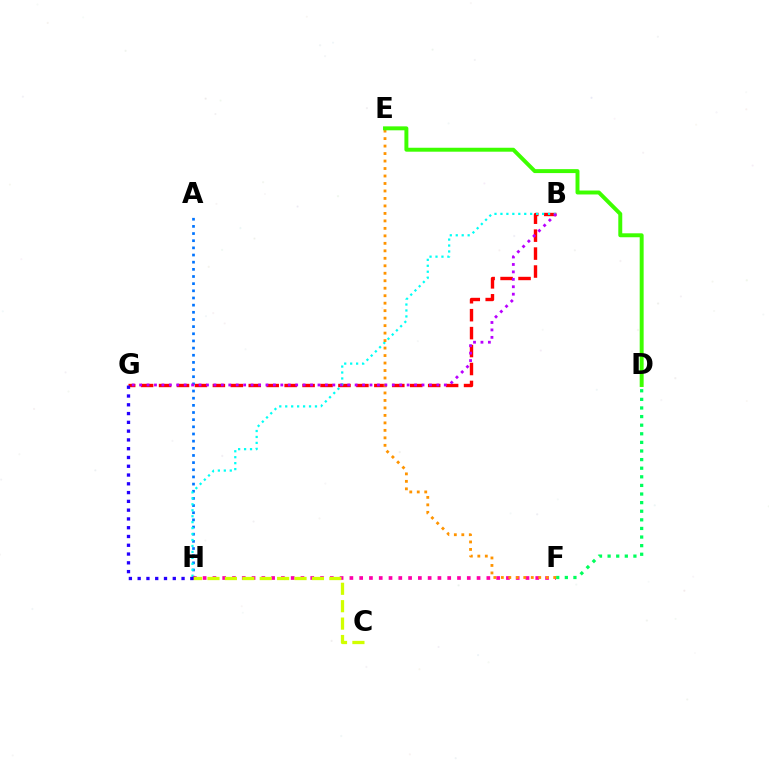{('B', 'G'): [{'color': '#ff0000', 'line_style': 'dashed', 'thickness': 2.44}, {'color': '#b900ff', 'line_style': 'dotted', 'thickness': 2.02}], ('A', 'H'): [{'color': '#0074ff', 'line_style': 'dotted', 'thickness': 1.94}], ('B', 'H'): [{'color': '#00fff6', 'line_style': 'dotted', 'thickness': 1.62}], ('F', 'H'): [{'color': '#ff00ac', 'line_style': 'dotted', 'thickness': 2.66}], ('D', 'F'): [{'color': '#00ff5c', 'line_style': 'dotted', 'thickness': 2.34}], ('E', 'F'): [{'color': '#ff9400', 'line_style': 'dotted', 'thickness': 2.03}], ('D', 'E'): [{'color': '#3dff00', 'line_style': 'solid', 'thickness': 2.84}], ('C', 'H'): [{'color': '#d1ff00', 'line_style': 'dashed', 'thickness': 2.37}], ('G', 'H'): [{'color': '#2500ff', 'line_style': 'dotted', 'thickness': 2.39}]}